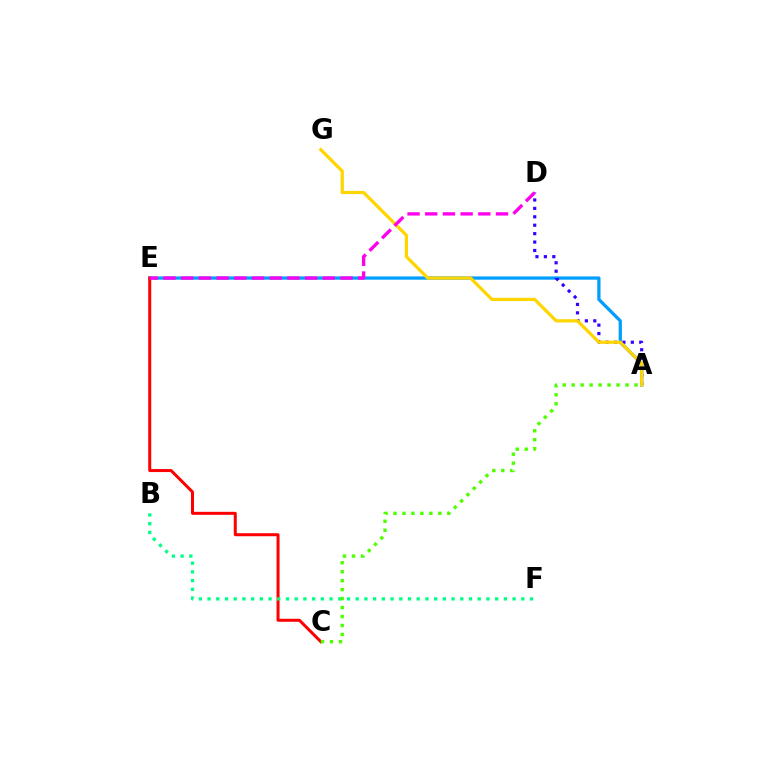{('A', 'E'): [{'color': '#009eff', 'line_style': 'solid', 'thickness': 2.35}], ('A', 'D'): [{'color': '#3700ff', 'line_style': 'dotted', 'thickness': 2.29}], ('C', 'E'): [{'color': '#ff0000', 'line_style': 'solid', 'thickness': 2.17}], ('B', 'F'): [{'color': '#00ff86', 'line_style': 'dotted', 'thickness': 2.37}], ('A', 'C'): [{'color': '#4fff00', 'line_style': 'dotted', 'thickness': 2.44}], ('A', 'G'): [{'color': '#ffd500', 'line_style': 'solid', 'thickness': 2.33}], ('D', 'E'): [{'color': '#ff00ed', 'line_style': 'dashed', 'thickness': 2.4}]}